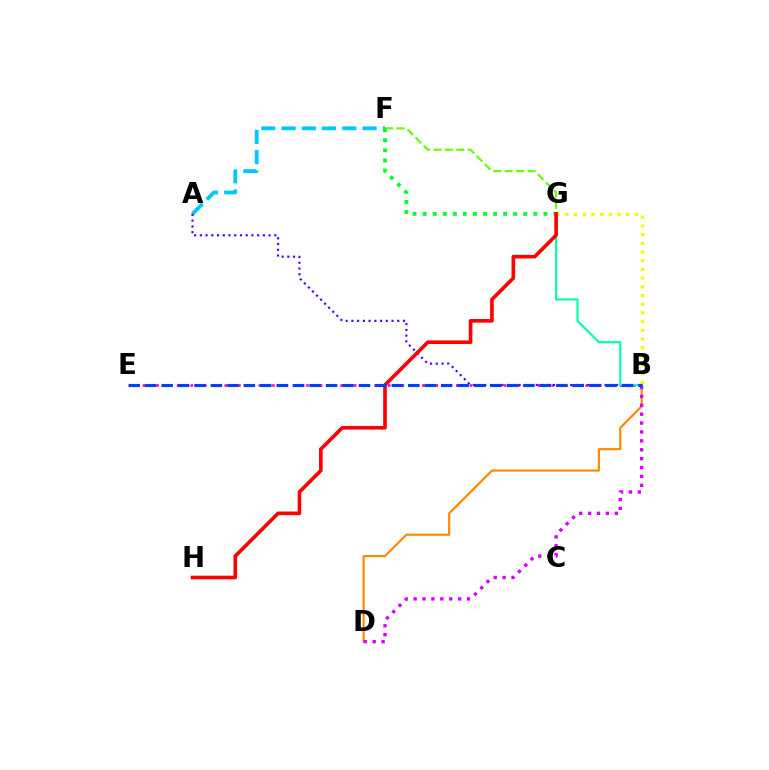{('A', 'F'): [{'color': '#00c7ff', 'line_style': 'dashed', 'thickness': 2.75}], ('B', 'D'): [{'color': '#ff8800', 'line_style': 'solid', 'thickness': 1.56}, {'color': '#d600ff', 'line_style': 'dotted', 'thickness': 2.42}], ('F', 'G'): [{'color': '#66ff00', 'line_style': 'dashed', 'thickness': 1.56}, {'color': '#00ff27', 'line_style': 'dotted', 'thickness': 2.74}], ('B', 'E'): [{'color': '#ff00a0', 'line_style': 'dotted', 'thickness': 1.85}, {'color': '#003fff', 'line_style': 'dashed', 'thickness': 2.23}], ('A', 'B'): [{'color': '#4f00ff', 'line_style': 'dotted', 'thickness': 1.56}], ('B', 'G'): [{'color': '#eeff00', 'line_style': 'dotted', 'thickness': 2.36}, {'color': '#00ffaf', 'line_style': 'solid', 'thickness': 1.55}], ('G', 'H'): [{'color': '#ff0000', 'line_style': 'solid', 'thickness': 2.62}]}